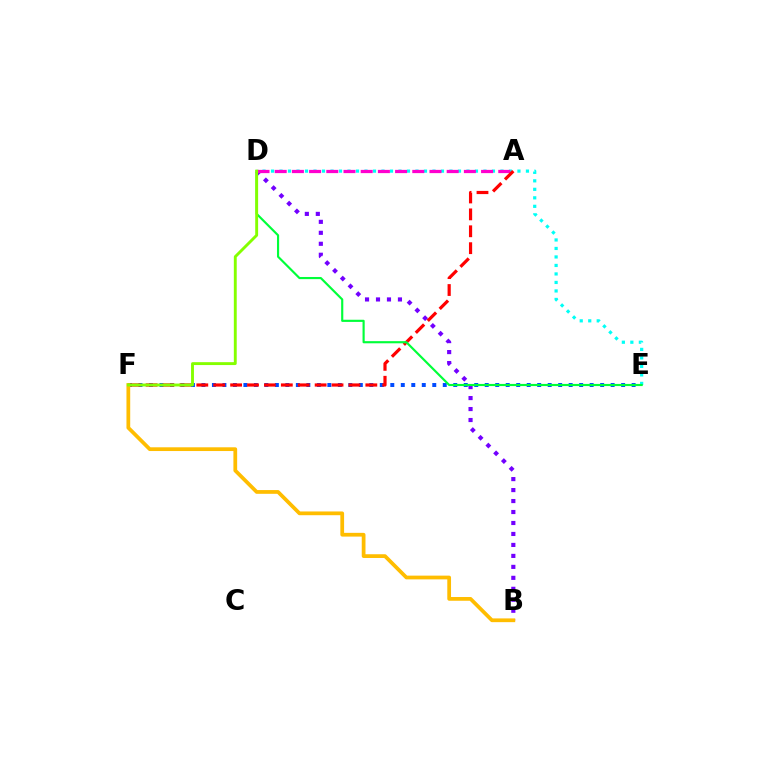{('B', 'D'): [{'color': '#7200ff', 'line_style': 'dotted', 'thickness': 2.98}], ('D', 'E'): [{'color': '#00fff6', 'line_style': 'dotted', 'thickness': 2.31}, {'color': '#00ff39', 'line_style': 'solid', 'thickness': 1.55}], ('E', 'F'): [{'color': '#004bff', 'line_style': 'dotted', 'thickness': 2.85}], ('A', 'D'): [{'color': '#ff00cf', 'line_style': 'dashed', 'thickness': 2.34}], ('A', 'F'): [{'color': '#ff0000', 'line_style': 'dashed', 'thickness': 2.3}], ('B', 'F'): [{'color': '#ffbd00', 'line_style': 'solid', 'thickness': 2.7}], ('D', 'F'): [{'color': '#84ff00', 'line_style': 'solid', 'thickness': 2.08}]}